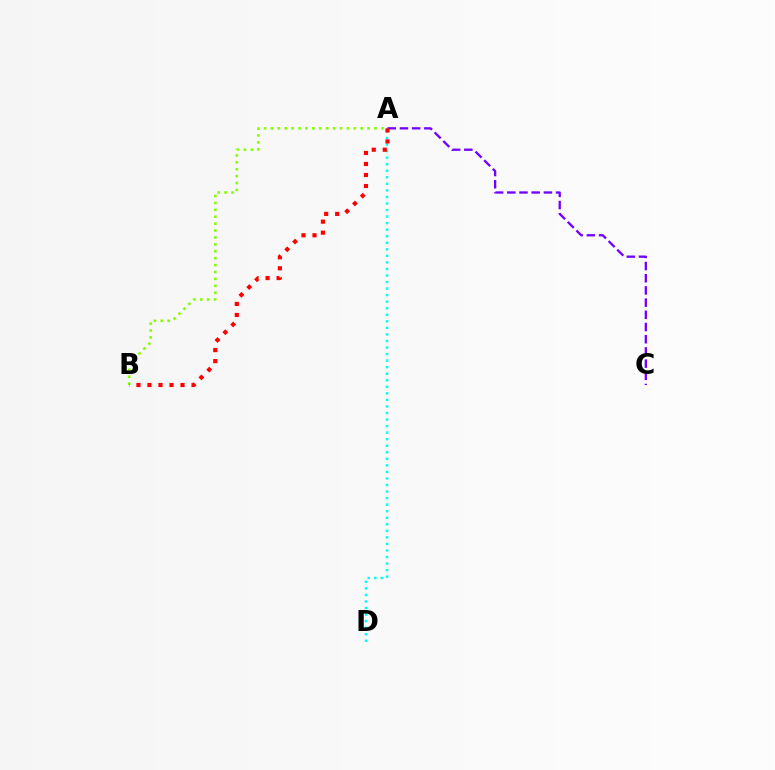{('A', 'C'): [{'color': '#7200ff', 'line_style': 'dashed', 'thickness': 1.66}], ('A', 'B'): [{'color': '#84ff00', 'line_style': 'dotted', 'thickness': 1.88}, {'color': '#ff0000', 'line_style': 'dotted', 'thickness': 2.99}], ('A', 'D'): [{'color': '#00fff6', 'line_style': 'dotted', 'thickness': 1.78}]}